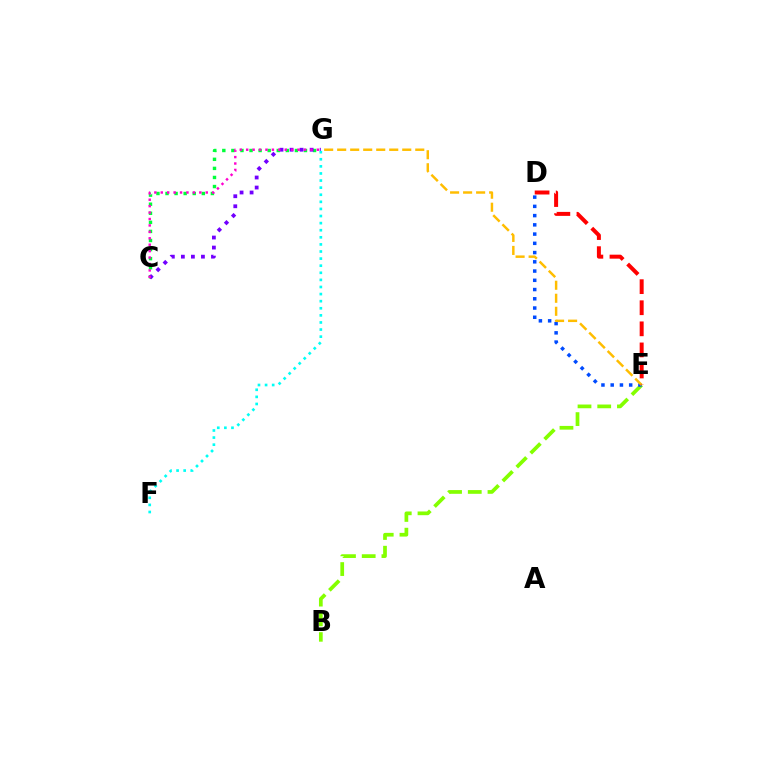{('C', 'G'): [{'color': '#00ff39', 'line_style': 'dotted', 'thickness': 2.47}, {'color': '#7200ff', 'line_style': 'dotted', 'thickness': 2.73}, {'color': '#ff00cf', 'line_style': 'dotted', 'thickness': 1.75}], ('B', 'E'): [{'color': '#84ff00', 'line_style': 'dashed', 'thickness': 2.68}], ('F', 'G'): [{'color': '#00fff6', 'line_style': 'dotted', 'thickness': 1.93}], ('D', 'E'): [{'color': '#004bff', 'line_style': 'dotted', 'thickness': 2.51}, {'color': '#ff0000', 'line_style': 'dashed', 'thickness': 2.86}], ('E', 'G'): [{'color': '#ffbd00', 'line_style': 'dashed', 'thickness': 1.77}]}